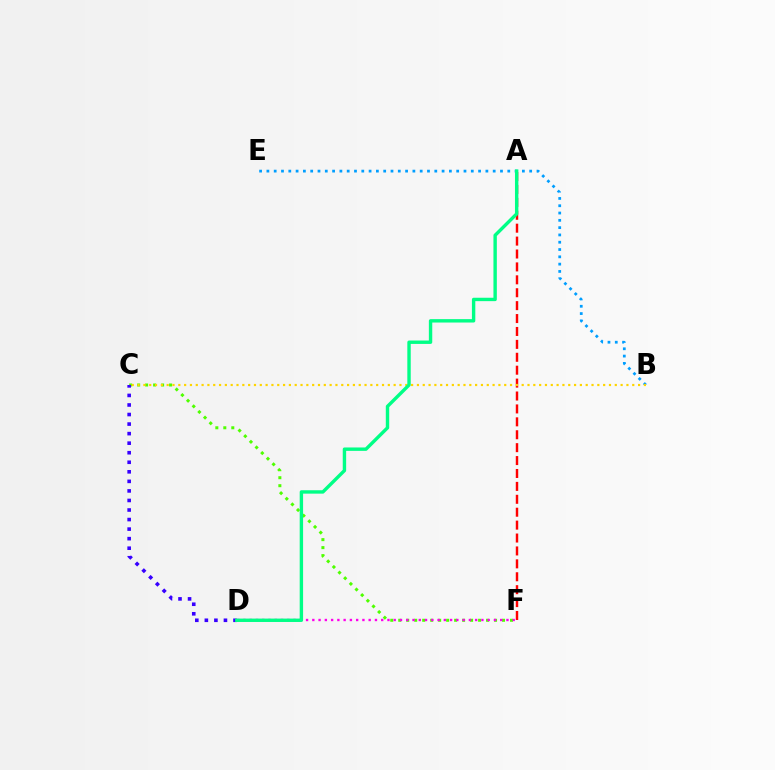{('B', 'E'): [{'color': '#009eff', 'line_style': 'dotted', 'thickness': 1.98}], ('C', 'F'): [{'color': '#4fff00', 'line_style': 'dotted', 'thickness': 2.17}], ('D', 'F'): [{'color': '#ff00ed', 'line_style': 'dotted', 'thickness': 1.7}], ('A', 'F'): [{'color': '#ff0000', 'line_style': 'dashed', 'thickness': 1.75}], ('B', 'C'): [{'color': '#ffd500', 'line_style': 'dotted', 'thickness': 1.58}], ('C', 'D'): [{'color': '#3700ff', 'line_style': 'dotted', 'thickness': 2.59}], ('A', 'D'): [{'color': '#00ff86', 'line_style': 'solid', 'thickness': 2.45}]}